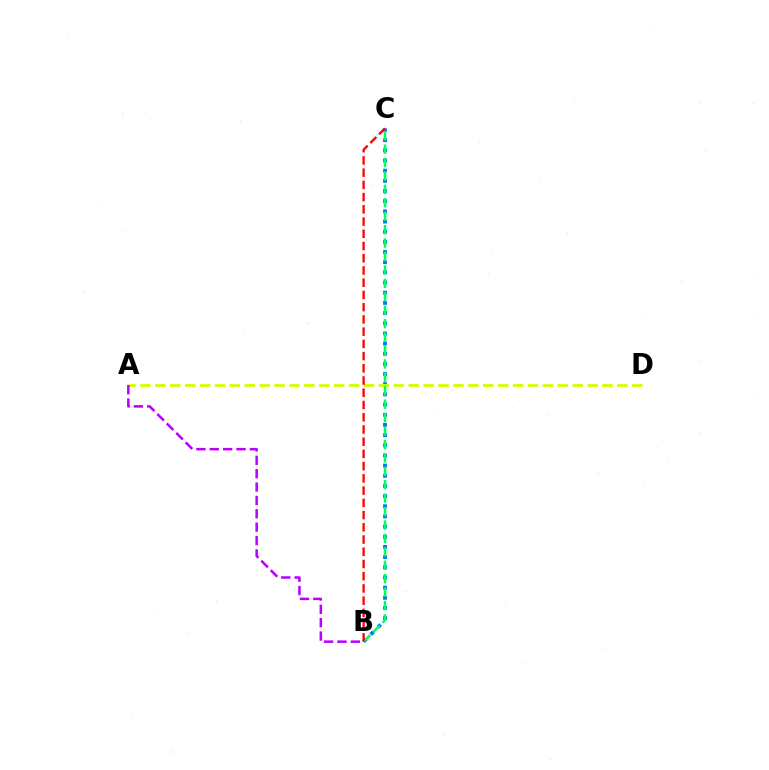{('B', 'C'): [{'color': '#0074ff', 'line_style': 'dotted', 'thickness': 2.76}, {'color': '#00ff5c', 'line_style': 'dashed', 'thickness': 1.82}, {'color': '#ff0000', 'line_style': 'dashed', 'thickness': 1.66}], ('A', 'D'): [{'color': '#d1ff00', 'line_style': 'dashed', 'thickness': 2.02}], ('A', 'B'): [{'color': '#b900ff', 'line_style': 'dashed', 'thickness': 1.82}]}